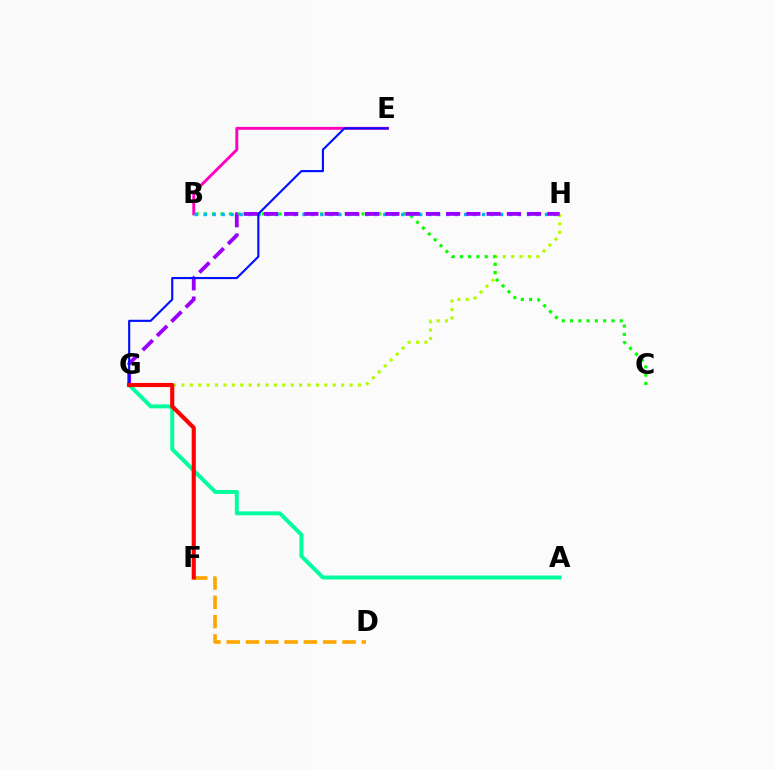{('B', 'E'): [{'color': '#ff00bd', 'line_style': 'solid', 'thickness': 2.1}], ('G', 'H'): [{'color': '#b3ff00', 'line_style': 'dotted', 'thickness': 2.28}, {'color': '#9b00ff', 'line_style': 'dashed', 'thickness': 2.75}], ('B', 'C'): [{'color': '#08ff00', 'line_style': 'dotted', 'thickness': 2.25}], ('A', 'G'): [{'color': '#00ff9d', 'line_style': 'solid', 'thickness': 2.83}], ('D', 'F'): [{'color': '#ffa500', 'line_style': 'dashed', 'thickness': 2.62}], ('B', 'H'): [{'color': '#00b5ff', 'line_style': 'dotted', 'thickness': 2.44}], ('E', 'G'): [{'color': '#0010ff', 'line_style': 'solid', 'thickness': 1.53}], ('F', 'G'): [{'color': '#ff0000', 'line_style': 'solid', 'thickness': 2.97}]}